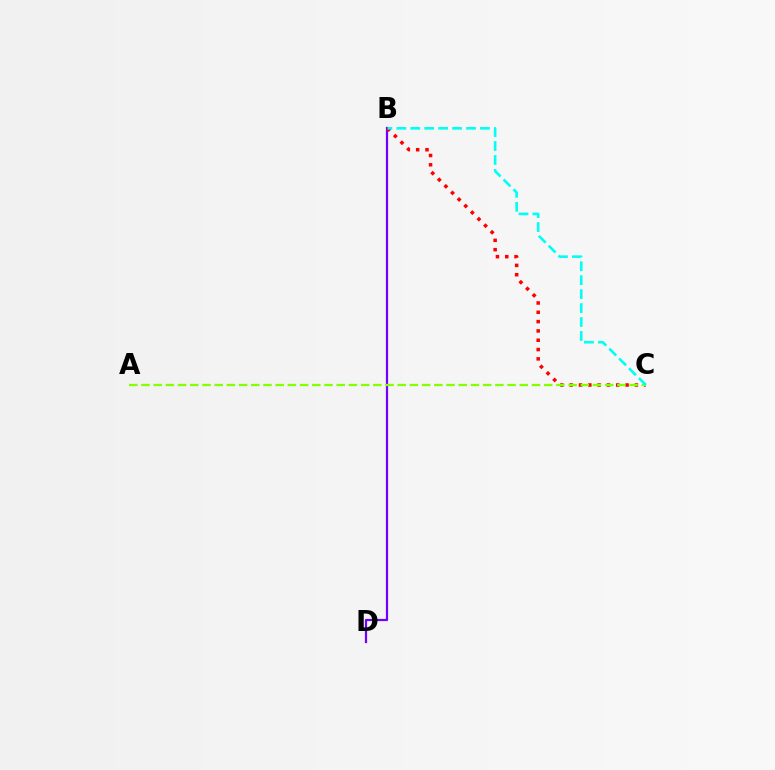{('B', 'D'): [{'color': '#7200ff', 'line_style': 'solid', 'thickness': 1.6}], ('B', 'C'): [{'color': '#ff0000', 'line_style': 'dotted', 'thickness': 2.53}, {'color': '#00fff6', 'line_style': 'dashed', 'thickness': 1.89}], ('A', 'C'): [{'color': '#84ff00', 'line_style': 'dashed', 'thickness': 1.66}]}